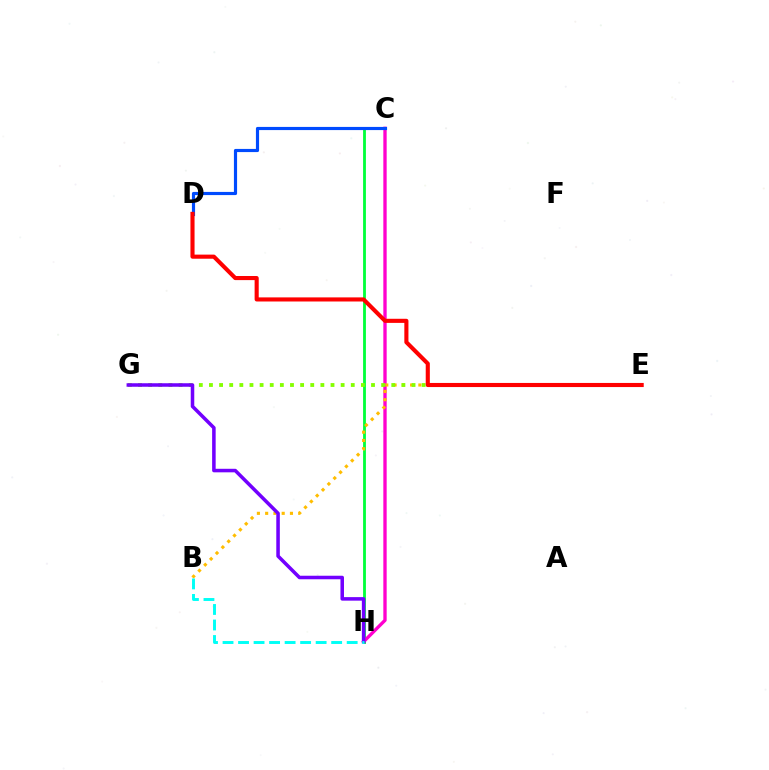{('C', 'H'): [{'color': '#00ff39', 'line_style': 'solid', 'thickness': 2.02}, {'color': '#ff00cf', 'line_style': 'solid', 'thickness': 2.4}], ('C', 'D'): [{'color': '#004bff', 'line_style': 'solid', 'thickness': 2.28}], ('B', 'E'): [{'color': '#ffbd00', 'line_style': 'dotted', 'thickness': 2.25}], ('E', 'G'): [{'color': '#84ff00', 'line_style': 'dotted', 'thickness': 2.75}], ('D', 'E'): [{'color': '#ff0000', 'line_style': 'solid', 'thickness': 2.96}], ('G', 'H'): [{'color': '#7200ff', 'line_style': 'solid', 'thickness': 2.54}], ('B', 'H'): [{'color': '#00fff6', 'line_style': 'dashed', 'thickness': 2.11}]}